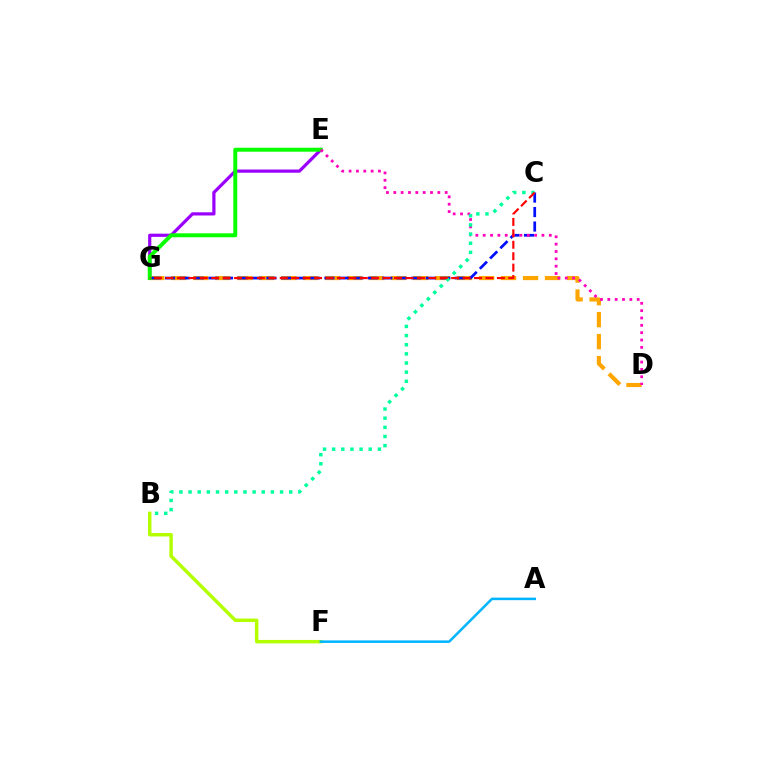{('D', 'G'): [{'color': '#ffa500', 'line_style': 'dashed', 'thickness': 2.99}], ('B', 'F'): [{'color': '#b3ff00', 'line_style': 'solid', 'thickness': 2.48}], ('C', 'G'): [{'color': '#0010ff', 'line_style': 'dashed', 'thickness': 1.97}, {'color': '#ff0000', 'line_style': 'dashed', 'thickness': 1.55}], ('E', 'G'): [{'color': '#9b00ff', 'line_style': 'solid', 'thickness': 2.31}, {'color': '#08ff00', 'line_style': 'solid', 'thickness': 2.84}], ('D', 'E'): [{'color': '#ff00bd', 'line_style': 'dotted', 'thickness': 2.0}], ('B', 'C'): [{'color': '#00ff9d', 'line_style': 'dotted', 'thickness': 2.49}], ('A', 'F'): [{'color': '#00b5ff', 'line_style': 'solid', 'thickness': 1.82}]}